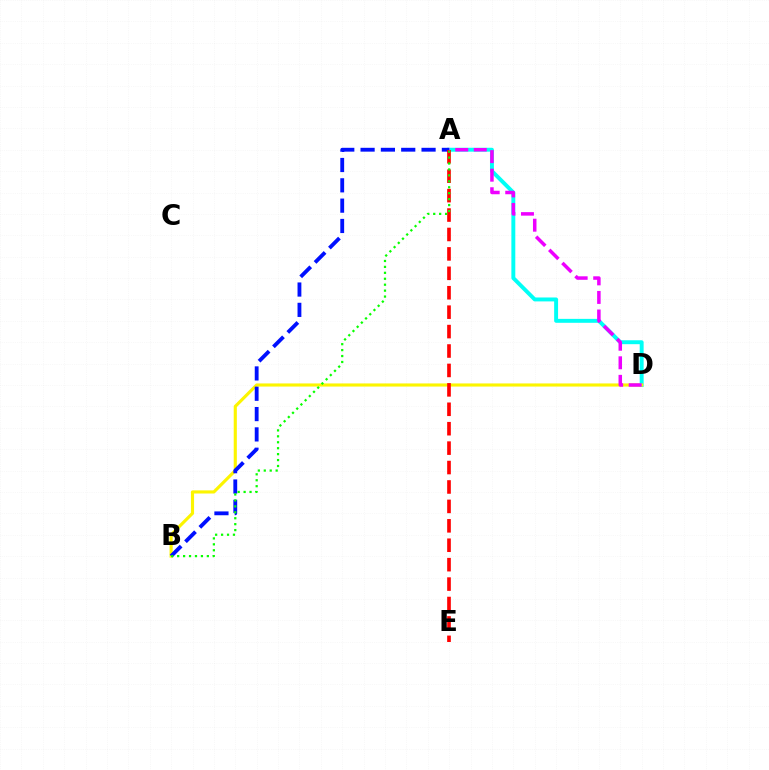{('A', 'D'): [{'color': '#00fff6', 'line_style': 'solid', 'thickness': 2.83}, {'color': '#ee00ff', 'line_style': 'dashed', 'thickness': 2.52}], ('B', 'D'): [{'color': '#fcf500', 'line_style': 'solid', 'thickness': 2.26}], ('A', 'B'): [{'color': '#0010ff', 'line_style': 'dashed', 'thickness': 2.76}, {'color': '#08ff00', 'line_style': 'dotted', 'thickness': 1.61}], ('A', 'E'): [{'color': '#ff0000', 'line_style': 'dashed', 'thickness': 2.64}]}